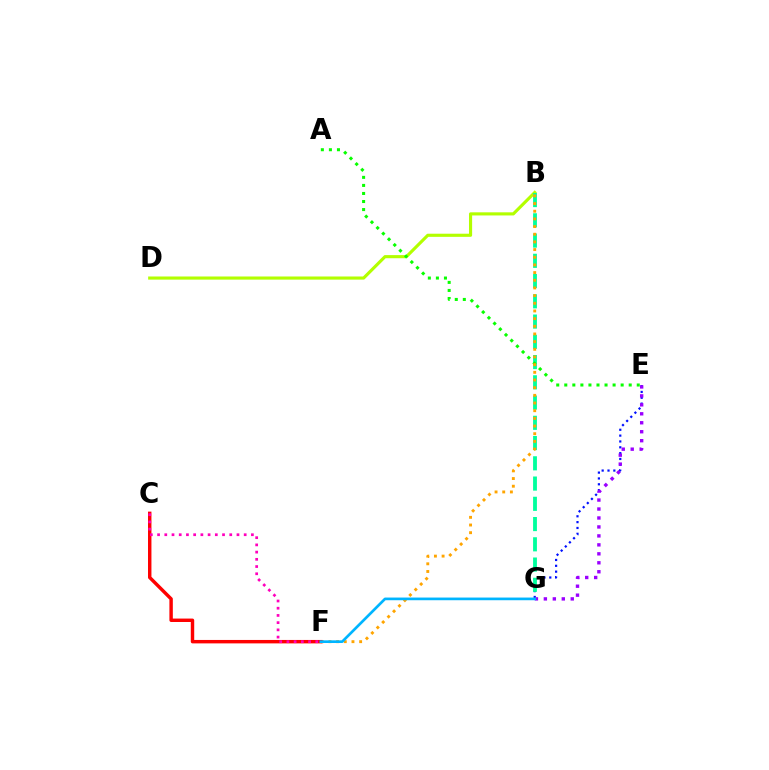{('B', 'D'): [{'color': '#b3ff00', 'line_style': 'solid', 'thickness': 2.25}], ('E', 'G'): [{'color': '#0010ff', 'line_style': 'dotted', 'thickness': 1.59}, {'color': '#9b00ff', 'line_style': 'dotted', 'thickness': 2.43}], ('B', 'G'): [{'color': '#00ff9d', 'line_style': 'dashed', 'thickness': 2.75}], ('A', 'E'): [{'color': '#08ff00', 'line_style': 'dotted', 'thickness': 2.19}], ('B', 'F'): [{'color': '#ffa500', 'line_style': 'dotted', 'thickness': 2.08}], ('C', 'F'): [{'color': '#ff0000', 'line_style': 'solid', 'thickness': 2.47}, {'color': '#ff00bd', 'line_style': 'dotted', 'thickness': 1.96}], ('F', 'G'): [{'color': '#00b5ff', 'line_style': 'solid', 'thickness': 1.93}]}